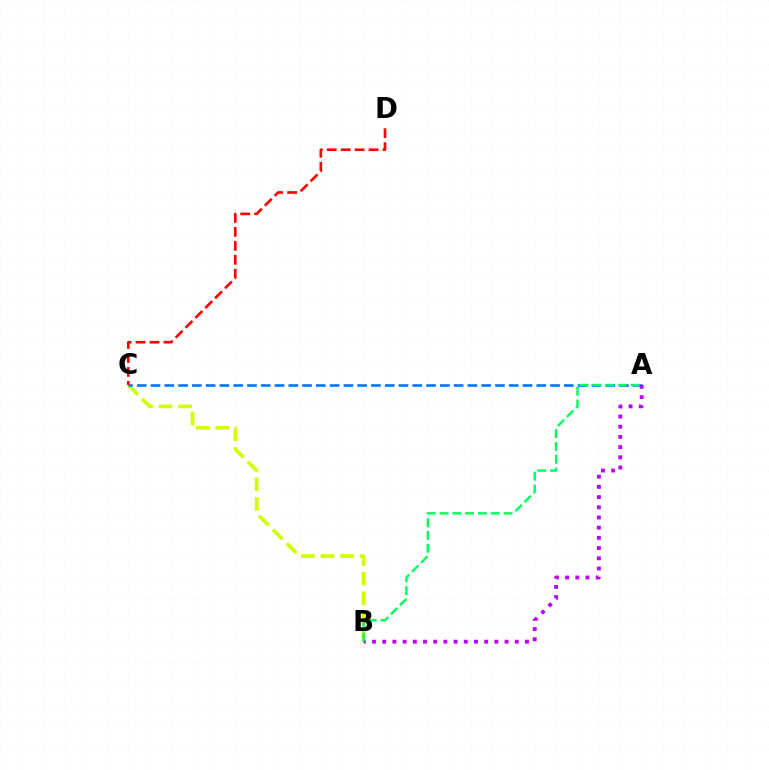{('B', 'C'): [{'color': '#d1ff00', 'line_style': 'dashed', 'thickness': 2.66}], ('A', 'C'): [{'color': '#0074ff', 'line_style': 'dashed', 'thickness': 1.87}], ('A', 'B'): [{'color': '#b900ff', 'line_style': 'dotted', 'thickness': 2.77}, {'color': '#00ff5c', 'line_style': 'dashed', 'thickness': 1.74}], ('C', 'D'): [{'color': '#ff0000', 'line_style': 'dashed', 'thickness': 1.9}]}